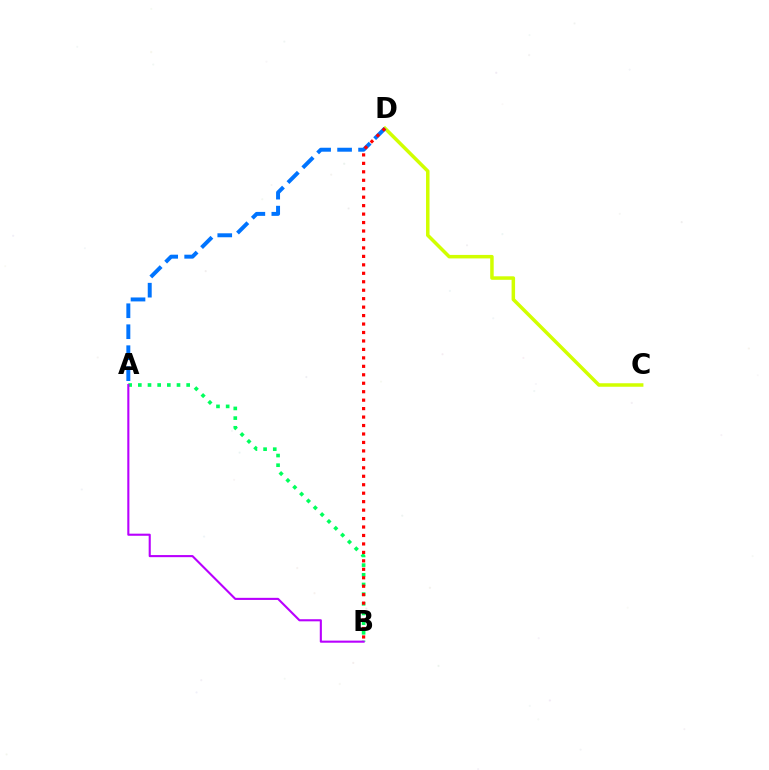{('C', 'D'): [{'color': '#d1ff00', 'line_style': 'solid', 'thickness': 2.52}], ('A', 'B'): [{'color': '#00ff5c', 'line_style': 'dotted', 'thickness': 2.63}, {'color': '#b900ff', 'line_style': 'solid', 'thickness': 1.51}], ('A', 'D'): [{'color': '#0074ff', 'line_style': 'dashed', 'thickness': 2.85}], ('B', 'D'): [{'color': '#ff0000', 'line_style': 'dotted', 'thickness': 2.3}]}